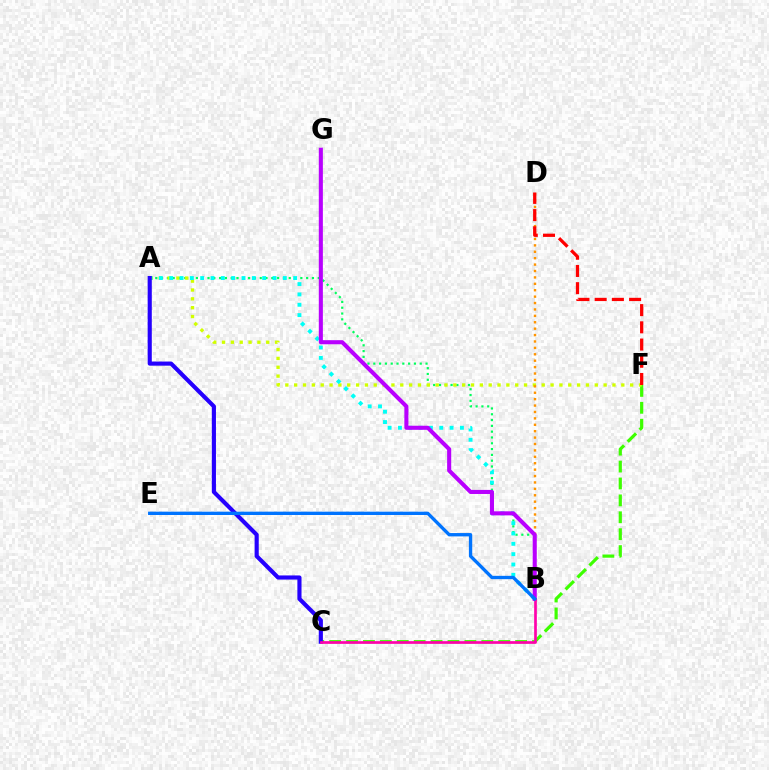{('A', 'B'): [{'color': '#00ff5c', 'line_style': 'dotted', 'thickness': 1.58}, {'color': '#00fff6', 'line_style': 'dotted', 'thickness': 2.81}], ('C', 'F'): [{'color': '#3dff00', 'line_style': 'dashed', 'thickness': 2.3}], ('A', 'F'): [{'color': '#d1ff00', 'line_style': 'dotted', 'thickness': 2.4}], ('A', 'C'): [{'color': '#2500ff', 'line_style': 'solid', 'thickness': 2.98}], ('B', 'D'): [{'color': '#ff9400', 'line_style': 'dotted', 'thickness': 1.74}], ('B', 'G'): [{'color': '#b900ff', 'line_style': 'solid', 'thickness': 2.93}], ('D', 'F'): [{'color': '#ff0000', 'line_style': 'dashed', 'thickness': 2.34}], ('B', 'C'): [{'color': '#ff00ac', 'line_style': 'solid', 'thickness': 1.94}], ('B', 'E'): [{'color': '#0074ff', 'line_style': 'solid', 'thickness': 2.4}]}